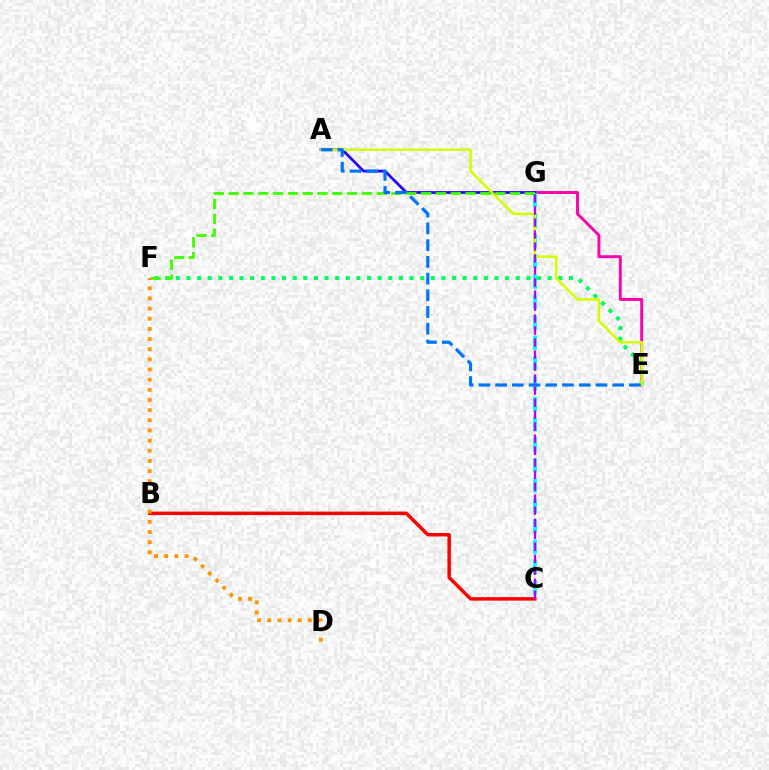{('E', 'G'): [{'color': '#ff00ac', 'line_style': 'solid', 'thickness': 2.09}], ('A', 'G'): [{'color': '#2500ff', 'line_style': 'solid', 'thickness': 1.98}], ('C', 'G'): [{'color': '#00fff6', 'line_style': 'dashed', 'thickness': 2.77}, {'color': '#b900ff', 'line_style': 'dashed', 'thickness': 1.63}], ('E', 'F'): [{'color': '#00ff5c', 'line_style': 'dotted', 'thickness': 2.89}], ('A', 'E'): [{'color': '#d1ff00', 'line_style': 'solid', 'thickness': 1.85}, {'color': '#0074ff', 'line_style': 'dashed', 'thickness': 2.27}], ('F', 'G'): [{'color': '#3dff00', 'line_style': 'dashed', 'thickness': 2.01}], ('B', 'C'): [{'color': '#ff0000', 'line_style': 'solid', 'thickness': 2.51}], ('D', 'F'): [{'color': '#ff9400', 'line_style': 'dotted', 'thickness': 2.76}]}